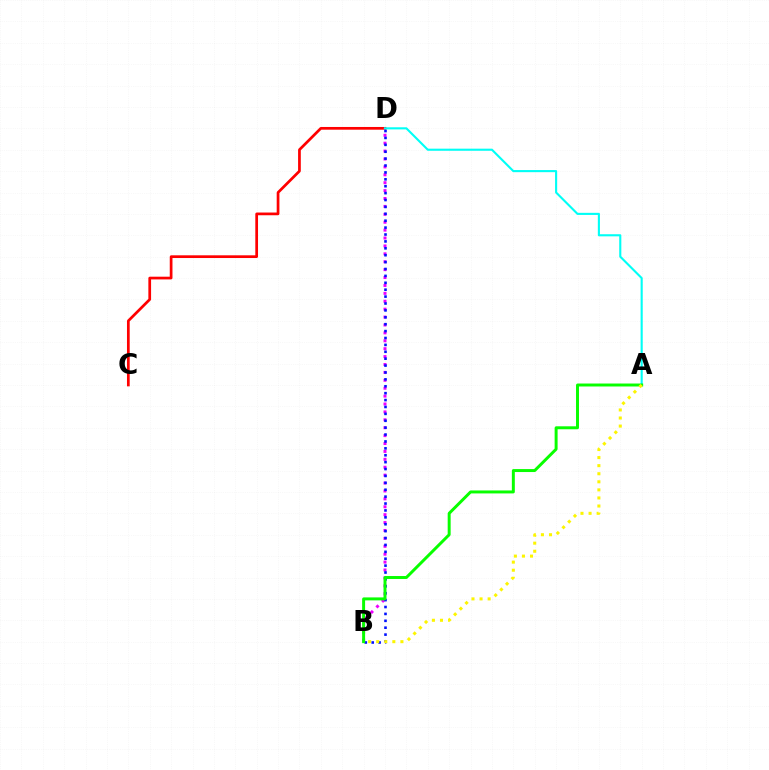{('C', 'D'): [{'color': '#ff0000', 'line_style': 'solid', 'thickness': 1.96}], ('B', 'D'): [{'color': '#ee00ff', 'line_style': 'dotted', 'thickness': 2.15}, {'color': '#0010ff', 'line_style': 'dotted', 'thickness': 1.87}], ('A', 'D'): [{'color': '#00fff6', 'line_style': 'solid', 'thickness': 1.52}], ('A', 'B'): [{'color': '#08ff00', 'line_style': 'solid', 'thickness': 2.13}, {'color': '#fcf500', 'line_style': 'dotted', 'thickness': 2.19}]}